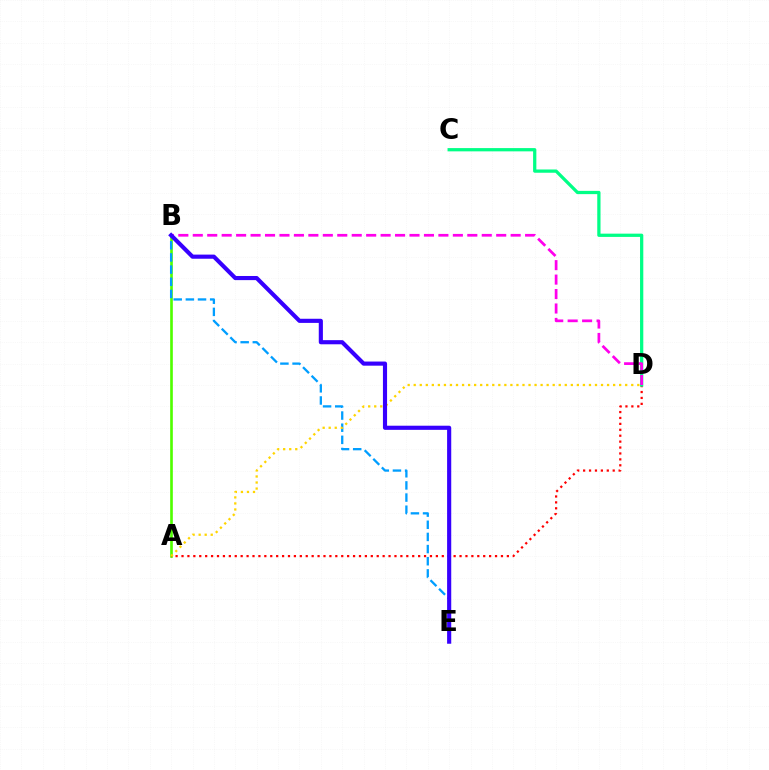{('A', 'B'): [{'color': '#4fff00', 'line_style': 'solid', 'thickness': 1.91}], ('A', 'D'): [{'color': '#ff0000', 'line_style': 'dotted', 'thickness': 1.61}, {'color': '#ffd500', 'line_style': 'dotted', 'thickness': 1.64}], ('B', 'E'): [{'color': '#009eff', 'line_style': 'dashed', 'thickness': 1.65}, {'color': '#3700ff', 'line_style': 'solid', 'thickness': 2.97}], ('C', 'D'): [{'color': '#00ff86', 'line_style': 'solid', 'thickness': 2.35}], ('B', 'D'): [{'color': '#ff00ed', 'line_style': 'dashed', 'thickness': 1.96}]}